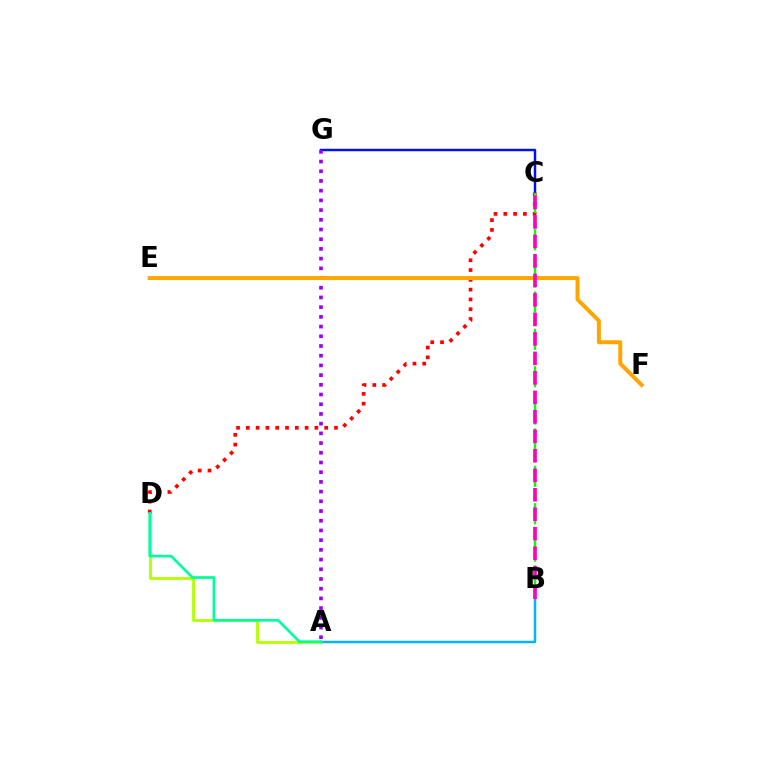{('C', 'G'): [{'color': '#0010ff', 'line_style': 'solid', 'thickness': 1.77}], ('A', 'D'): [{'color': '#b3ff00', 'line_style': 'solid', 'thickness': 2.02}, {'color': '#00ff9d', 'line_style': 'solid', 'thickness': 1.93}], ('A', 'G'): [{'color': '#9b00ff', 'line_style': 'dotted', 'thickness': 2.64}], ('C', 'D'): [{'color': '#ff0000', 'line_style': 'dotted', 'thickness': 2.66}], ('E', 'F'): [{'color': '#ffa500', 'line_style': 'solid', 'thickness': 2.86}], ('A', 'B'): [{'color': '#00b5ff', 'line_style': 'solid', 'thickness': 1.78}], ('B', 'C'): [{'color': '#08ff00', 'line_style': 'dashed', 'thickness': 1.69}, {'color': '#ff00bd', 'line_style': 'dashed', 'thickness': 2.65}]}